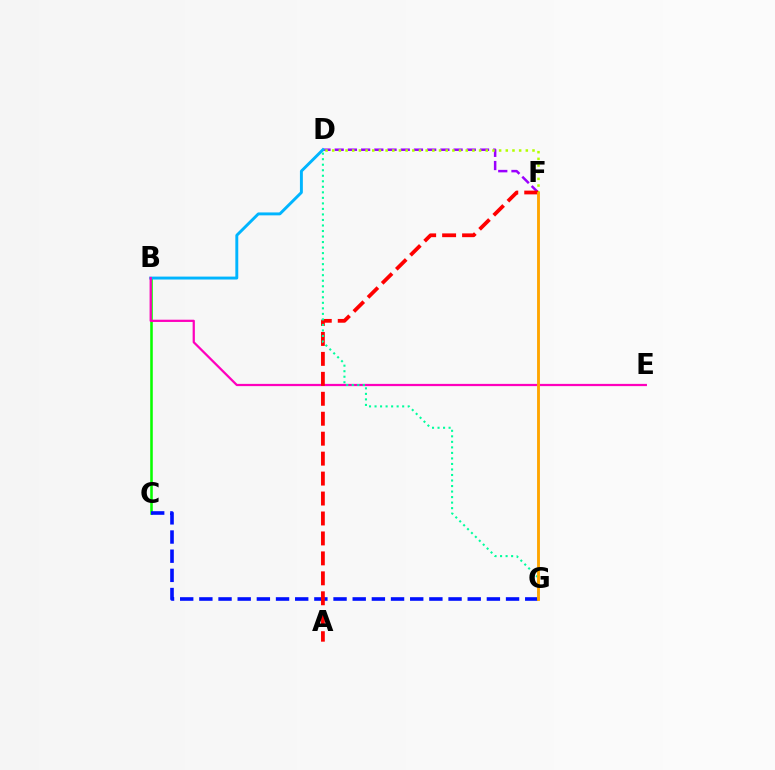{('B', 'C'): [{'color': '#08ff00', 'line_style': 'solid', 'thickness': 1.85}], ('C', 'G'): [{'color': '#0010ff', 'line_style': 'dashed', 'thickness': 2.6}], ('D', 'F'): [{'color': '#9b00ff', 'line_style': 'dashed', 'thickness': 1.79}, {'color': '#b3ff00', 'line_style': 'dotted', 'thickness': 1.81}], ('B', 'D'): [{'color': '#00b5ff', 'line_style': 'solid', 'thickness': 2.1}], ('B', 'E'): [{'color': '#ff00bd', 'line_style': 'solid', 'thickness': 1.61}], ('A', 'F'): [{'color': '#ff0000', 'line_style': 'dashed', 'thickness': 2.71}], ('D', 'G'): [{'color': '#00ff9d', 'line_style': 'dotted', 'thickness': 1.5}], ('F', 'G'): [{'color': '#ffa500', 'line_style': 'solid', 'thickness': 2.06}]}